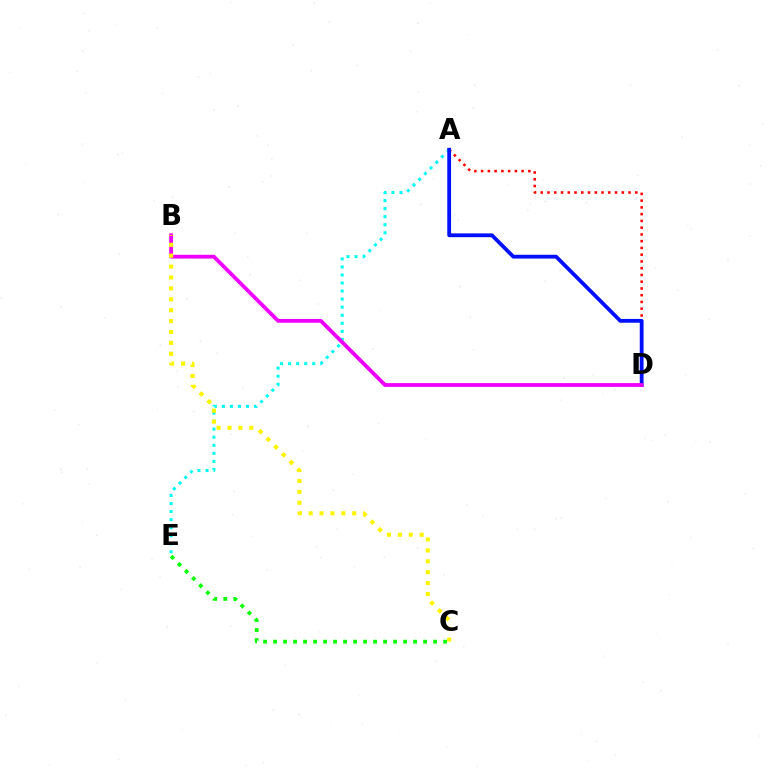{('A', 'E'): [{'color': '#00fff6', 'line_style': 'dotted', 'thickness': 2.19}], ('A', 'D'): [{'color': '#ff0000', 'line_style': 'dotted', 'thickness': 1.83}, {'color': '#0010ff', 'line_style': 'solid', 'thickness': 2.73}], ('C', 'E'): [{'color': '#08ff00', 'line_style': 'dotted', 'thickness': 2.72}], ('B', 'D'): [{'color': '#ee00ff', 'line_style': 'solid', 'thickness': 2.74}], ('B', 'C'): [{'color': '#fcf500', 'line_style': 'dotted', 'thickness': 2.96}]}